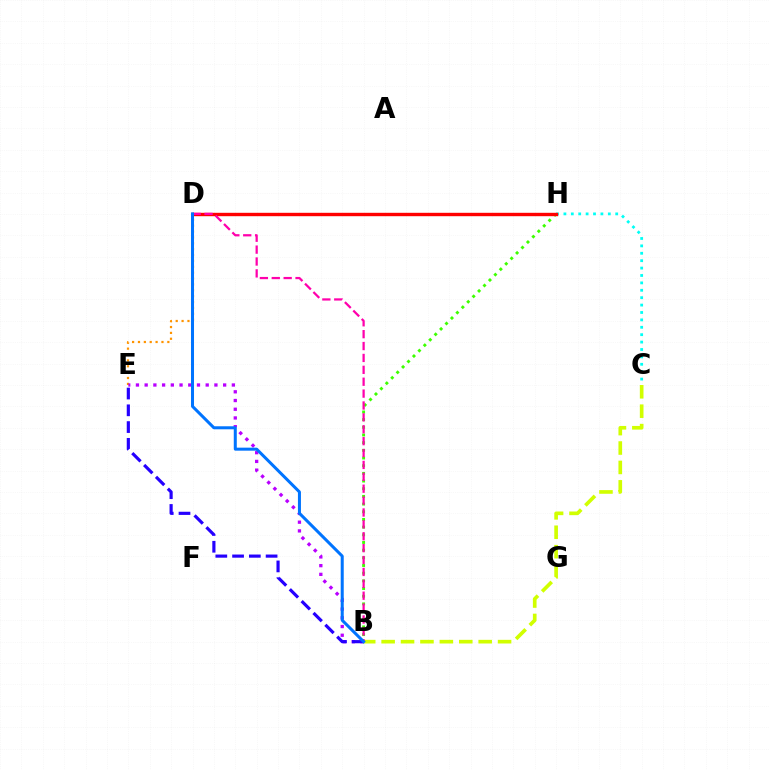{('D', 'E'): [{'color': '#ff9400', 'line_style': 'dotted', 'thickness': 1.6}], ('D', 'H'): [{'color': '#00ff5c', 'line_style': 'dashed', 'thickness': 2.01}, {'color': '#ff0000', 'line_style': 'solid', 'thickness': 2.44}], ('B', 'E'): [{'color': '#b900ff', 'line_style': 'dotted', 'thickness': 2.37}, {'color': '#2500ff', 'line_style': 'dashed', 'thickness': 2.28}], ('B', 'C'): [{'color': '#d1ff00', 'line_style': 'dashed', 'thickness': 2.64}], ('C', 'H'): [{'color': '#00fff6', 'line_style': 'dotted', 'thickness': 2.01}], ('B', 'H'): [{'color': '#3dff00', 'line_style': 'dotted', 'thickness': 2.09}], ('B', 'D'): [{'color': '#ff00ac', 'line_style': 'dashed', 'thickness': 1.61}, {'color': '#0074ff', 'line_style': 'solid', 'thickness': 2.17}]}